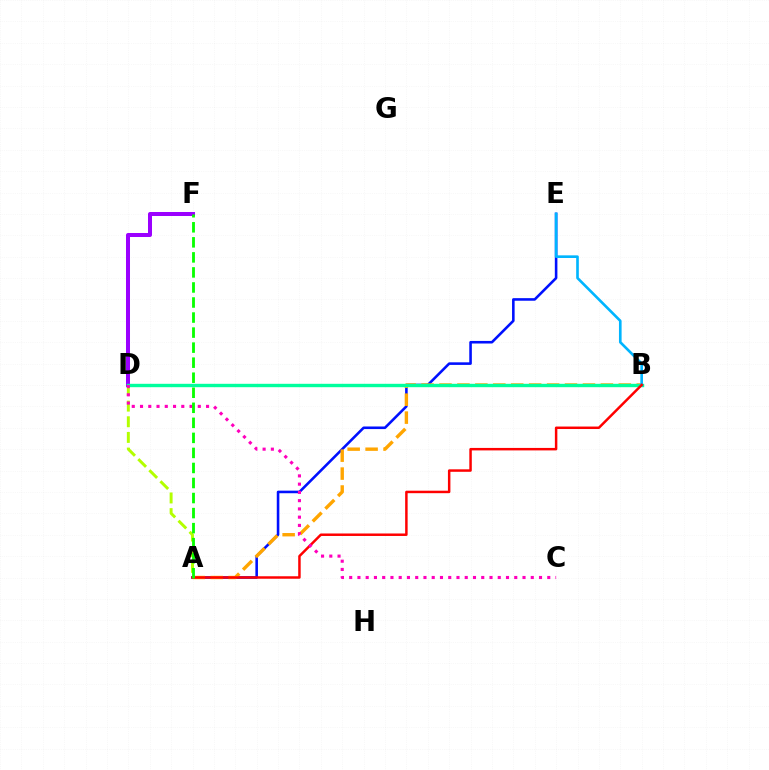{('A', 'D'): [{'color': '#b3ff00', 'line_style': 'dashed', 'thickness': 2.13}], ('A', 'E'): [{'color': '#0010ff', 'line_style': 'solid', 'thickness': 1.86}], ('D', 'F'): [{'color': '#9b00ff', 'line_style': 'solid', 'thickness': 2.89}], ('A', 'B'): [{'color': '#ffa500', 'line_style': 'dashed', 'thickness': 2.44}, {'color': '#ff0000', 'line_style': 'solid', 'thickness': 1.79}], ('B', 'D'): [{'color': '#00ff9d', 'line_style': 'solid', 'thickness': 2.44}], ('B', 'E'): [{'color': '#00b5ff', 'line_style': 'solid', 'thickness': 1.9}], ('C', 'D'): [{'color': '#ff00bd', 'line_style': 'dotted', 'thickness': 2.24}], ('A', 'F'): [{'color': '#08ff00', 'line_style': 'dashed', 'thickness': 2.04}]}